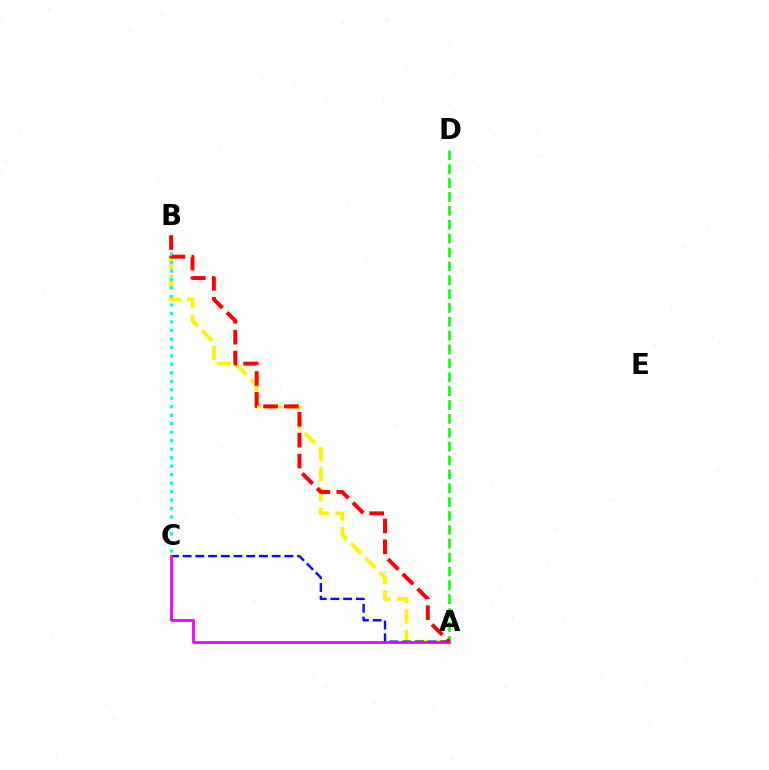{('A', 'B'): [{'color': '#fcf500', 'line_style': 'dashed', 'thickness': 2.76}, {'color': '#ff0000', 'line_style': 'dashed', 'thickness': 2.84}], ('B', 'C'): [{'color': '#00fff6', 'line_style': 'dotted', 'thickness': 2.3}], ('A', 'C'): [{'color': '#0010ff', 'line_style': 'dashed', 'thickness': 1.73}, {'color': '#ee00ff', 'line_style': 'solid', 'thickness': 1.98}], ('A', 'D'): [{'color': '#08ff00', 'line_style': 'dashed', 'thickness': 1.88}]}